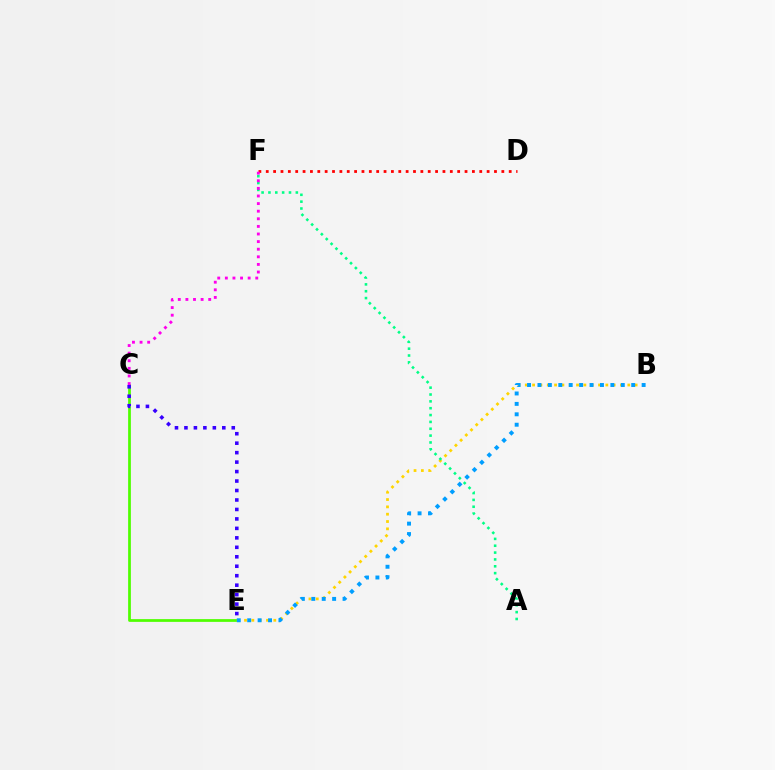{('D', 'F'): [{'color': '#ff0000', 'line_style': 'dotted', 'thickness': 2.0}], ('C', 'E'): [{'color': '#4fff00', 'line_style': 'solid', 'thickness': 1.98}, {'color': '#3700ff', 'line_style': 'dotted', 'thickness': 2.57}], ('B', 'E'): [{'color': '#ffd500', 'line_style': 'dotted', 'thickness': 1.99}, {'color': '#009eff', 'line_style': 'dotted', 'thickness': 2.83}], ('A', 'F'): [{'color': '#00ff86', 'line_style': 'dotted', 'thickness': 1.86}], ('C', 'F'): [{'color': '#ff00ed', 'line_style': 'dotted', 'thickness': 2.07}]}